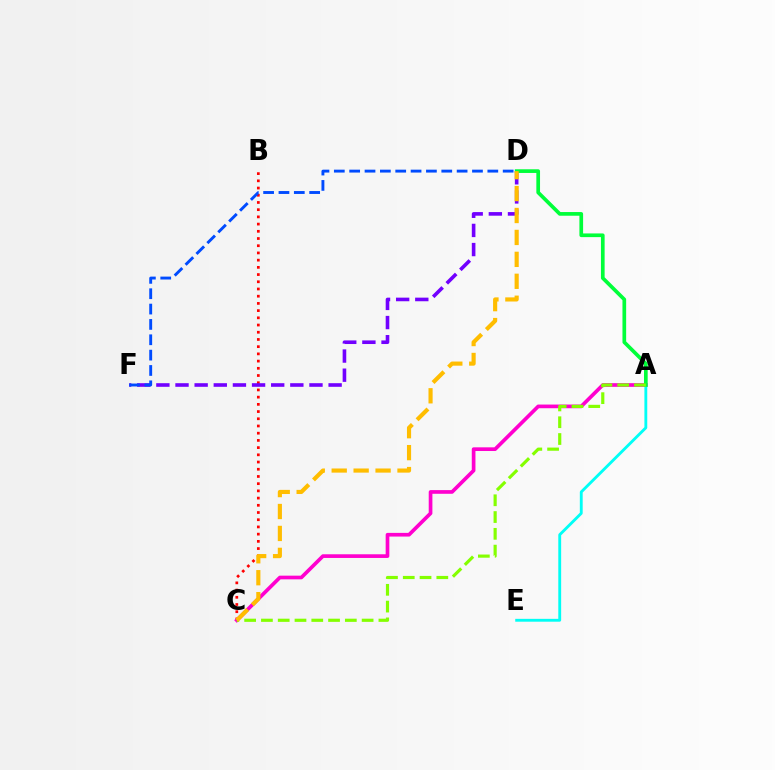{('B', 'C'): [{'color': '#ff0000', 'line_style': 'dotted', 'thickness': 1.96}], ('A', 'C'): [{'color': '#ff00cf', 'line_style': 'solid', 'thickness': 2.65}, {'color': '#84ff00', 'line_style': 'dashed', 'thickness': 2.28}], ('A', 'E'): [{'color': '#00fff6', 'line_style': 'solid', 'thickness': 2.05}], ('D', 'F'): [{'color': '#7200ff', 'line_style': 'dashed', 'thickness': 2.6}, {'color': '#004bff', 'line_style': 'dashed', 'thickness': 2.09}], ('A', 'D'): [{'color': '#00ff39', 'line_style': 'solid', 'thickness': 2.65}], ('C', 'D'): [{'color': '#ffbd00', 'line_style': 'dashed', 'thickness': 2.98}]}